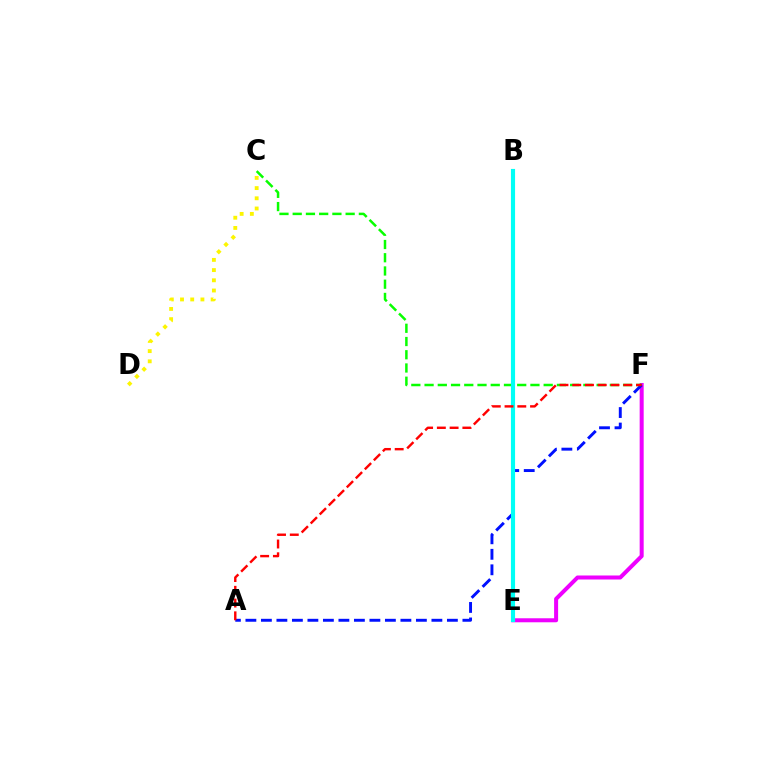{('E', 'F'): [{'color': '#ee00ff', 'line_style': 'solid', 'thickness': 2.89}], ('C', 'D'): [{'color': '#fcf500', 'line_style': 'dotted', 'thickness': 2.77}], ('C', 'F'): [{'color': '#08ff00', 'line_style': 'dashed', 'thickness': 1.8}], ('A', 'F'): [{'color': '#0010ff', 'line_style': 'dashed', 'thickness': 2.11}, {'color': '#ff0000', 'line_style': 'dashed', 'thickness': 1.73}], ('B', 'E'): [{'color': '#00fff6', 'line_style': 'solid', 'thickness': 2.98}]}